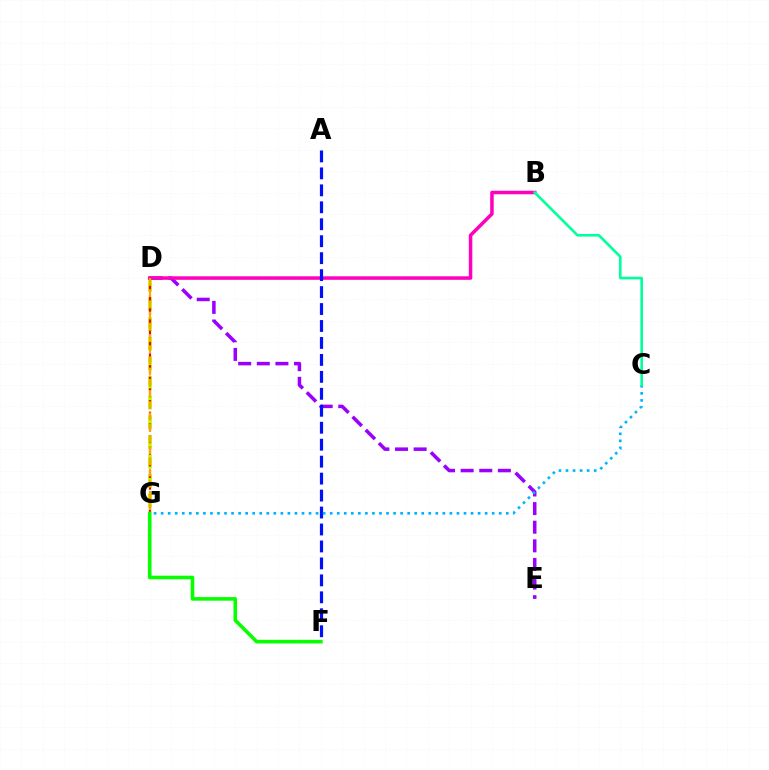{('D', 'E'): [{'color': '#9b00ff', 'line_style': 'dashed', 'thickness': 2.53}], ('D', 'G'): [{'color': '#b3ff00', 'line_style': 'dashed', 'thickness': 2.67}, {'color': '#ff0000', 'line_style': 'dashed', 'thickness': 1.58}, {'color': '#ffa500', 'line_style': 'dashed', 'thickness': 1.52}], ('B', 'D'): [{'color': '#ff00bd', 'line_style': 'solid', 'thickness': 2.53}], ('A', 'F'): [{'color': '#0010ff', 'line_style': 'dashed', 'thickness': 2.3}], ('C', 'G'): [{'color': '#00b5ff', 'line_style': 'dotted', 'thickness': 1.91}], ('F', 'G'): [{'color': '#08ff00', 'line_style': 'solid', 'thickness': 2.59}], ('B', 'C'): [{'color': '#00ff9d', 'line_style': 'solid', 'thickness': 1.88}]}